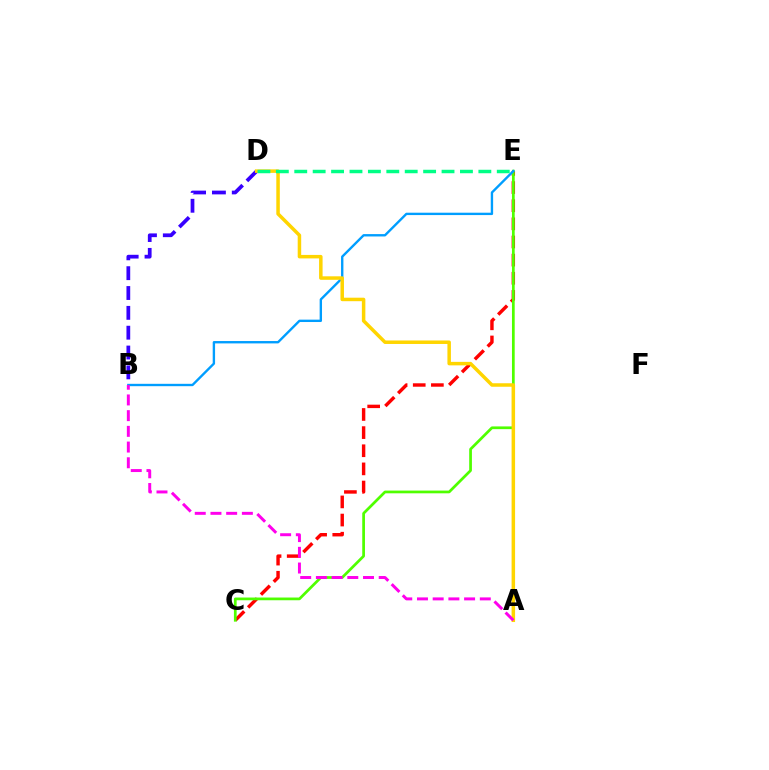{('C', 'E'): [{'color': '#ff0000', 'line_style': 'dashed', 'thickness': 2.46}, {'color': '#4fff00', 'line_style': 'solid', 'thickness': 1.96}], ('B', 'E'): [{'color': '#009eff', 'line_style': 'solid', 'thickness': 1.71}], ('B', 'D'): [{'color': '#3700ff', 'line_style': 'dashed', 'thickness': 2.7}], ('A', 'D'): [{'color': '#ffd500', 'line_style': 'solid', 'thickness': 2.52}], ('D', 'E'): [{'color': '#00ff86', 'line_style': 'dashed', 'thickness': 2.5}], ('A', 'B'): [{'color': '#ff00ed', 'line_style': 'dashed', 'thickness': 2.13}]}